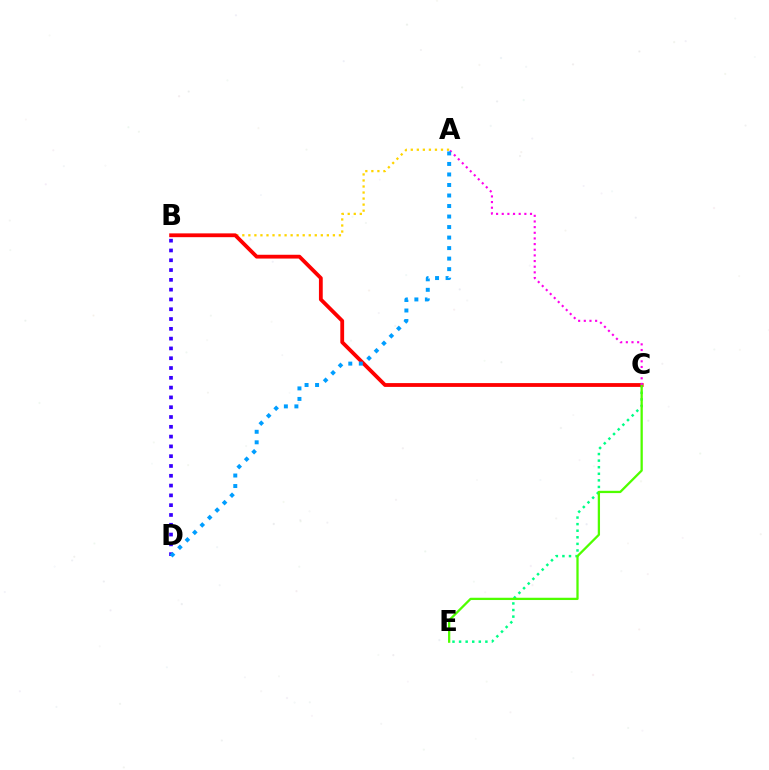{('A', 'B'): [{'color': '#ffd500', 'line_style': 'dotted', 'thickness': 1.64}], ('C', 'E'): [{'color': '#00ff86', 'line_style': 'dotted', 'thickness': 1.79}, {'color': '#4fff00', 'line_style': 'solid', 'thickness': 1.64}], ('B', 'C'): [{'color': '#ff0000', 'line_style': 'solid', 'thickness': 2.74}], ('B', 'D'): [{'color': '#3700ff', 'line_style': 'dotted', 'thickness': 2.66}], ('A', 'C'): [{'color': '#ff00ed', 'line_style': 'dotted', 'thickness': 1.54}], ('A', 'D'): [{'color': '#009eff', 'line_style': 'dotted', 'thickness': 2.86}]}